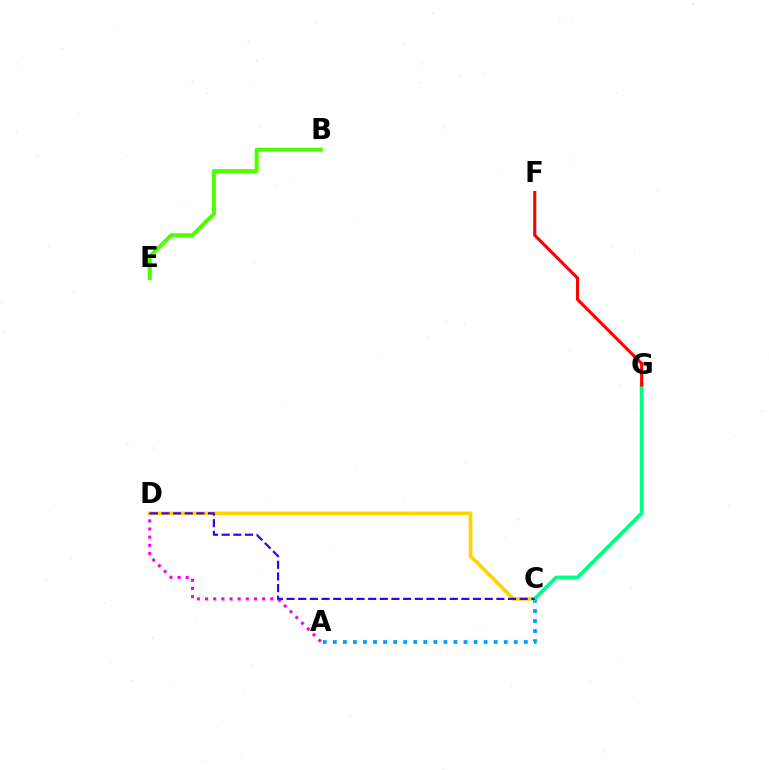{('C', 'D'): [{'color': '#ffd500', 'line_style': 'solid', 'thickness': 2.66}, {'color': '#3700ff', 'line_style': 'dashed', 'thickness': 1.58}], ('A', 'C'): [{'color': '#009eff', 'line_style': 'dotted', 'thickness': 2.73}], ('C', 'G'): [{'color': '#00ff86', 'line_style': 'solid', 'thickness': 2.76}], ('B', 'E'): [{'color': '#4fff00', 'line_style': 'solid', 'thickness': 2.91}], ('A', 'D'): [{'color': '#ff00ed', 'line_style': 'dotted', 'thickness': 2.22}], ('F', 'G'): [{'color': '#ff0000', 'line_style': 'solid', 'thickness': 2.22}]}